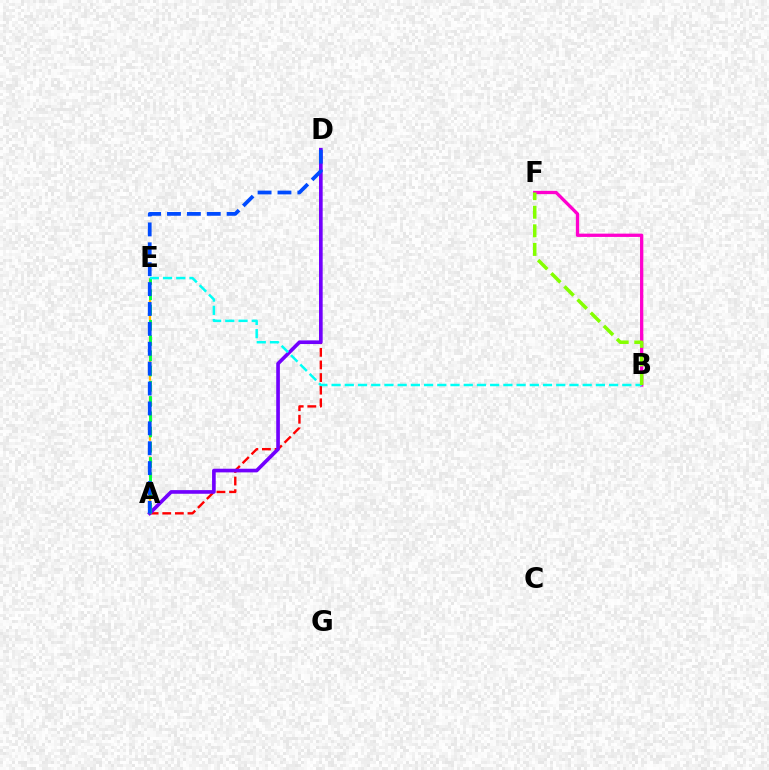{('B', 'F'): [{'color': '#ff00cf', 'line_style': 'solid', 'thickness': 2.37}, {'color': '#84ff00', 'line_style': 'dashed', 'thickness': 2.53}], ('A', 'D'): [{'color': '#ff0000', 'line_style': 'dashed', 'thickness': 1.71}, {'color': '#7200ff', 'line_style': 'solid', 'thickness': 2.63}, {'color': '#004bff', 'line_style': 'dashed', 'thickness': 2.7}], ('A', 'E'): [{'color': '#ffbd00', 'line_style': 'dashed', 'thickness': 1.63}, {'color': '#00ff39', 'line_style': 'dashed', 'thickness': 2.07}], ('B', 'E'): [{'color': '#00fff6', 'line_style': 'dashed', 'thickness': 1.8}]}